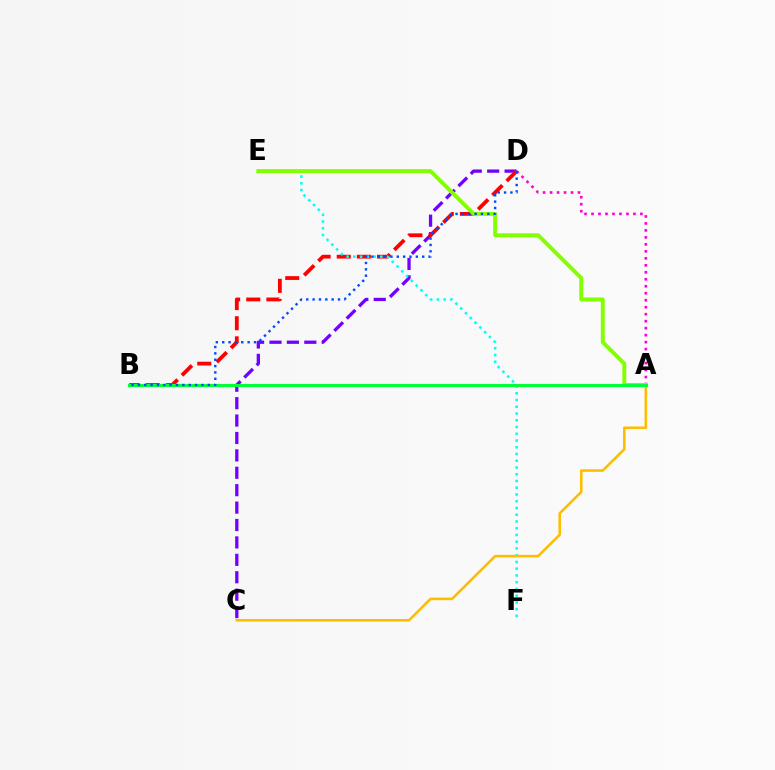{('C', 'D'): [{'color': '#7200ff', 'line_style': 'dashed', 'thickness': 2.37}], ('B', 'D'): [{'color': '#ff0000', 'line_style': 'dashed', 'thickness': 2.73}, {'color': '#004bff', 'line_style': 'dotted', 'thickness': 1.73}], ('E', 'F'): [{'color': '#00fff6', 'line_style': 'dotted', 'thickness': 1.83}], ('A', 'D'): [{'color': '#ff00cf', 'line_style': 'dotted', 'thickness': 1.9}], ('A', 'E'): [{'color': '#84ff00', 'line_style': 'solid', 'thickness': 2.84}], ('A', 'C'): [{'color': '#ffbd00', 'line_style': 'solid', 'thickness': 1.87}], ('A', 'B'): [{'color': '#00ff39', 'line_style': 'solid', 'thickness': 2.26}]}